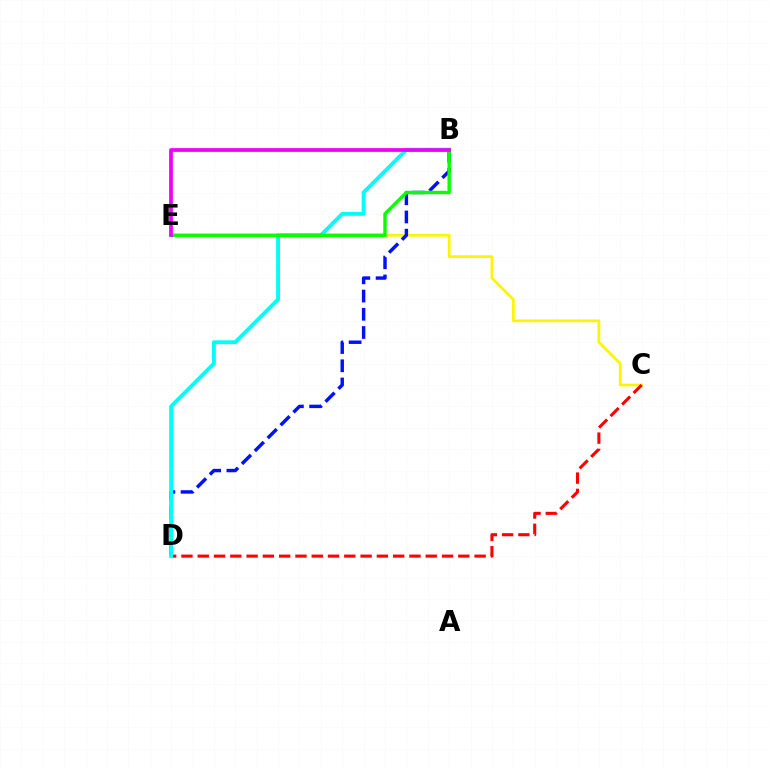{('C', 'E'): [{'color': '#fcf500', 'line_style': 'solid', 'thickness': 1.98}], ('C', 'D'): [{'color': '#ff0000', 'line_style': 'dashed', 'thickness': 2.21}], ('B', 'D'): [{'color': '#0010ff', 'line_style': 'dashed', 'thickness': 2.48}, {'color': '#00fff6', 'line_style': 'solid', 'thickness': 2.79}], ('B', 'E'): [{'color': '#08ff00', 'line_style': 'solid', 'thickness': 2.45}, {'color': '#ee00ff', 'line_style': 'solid', 'thickness': 2.69}]}